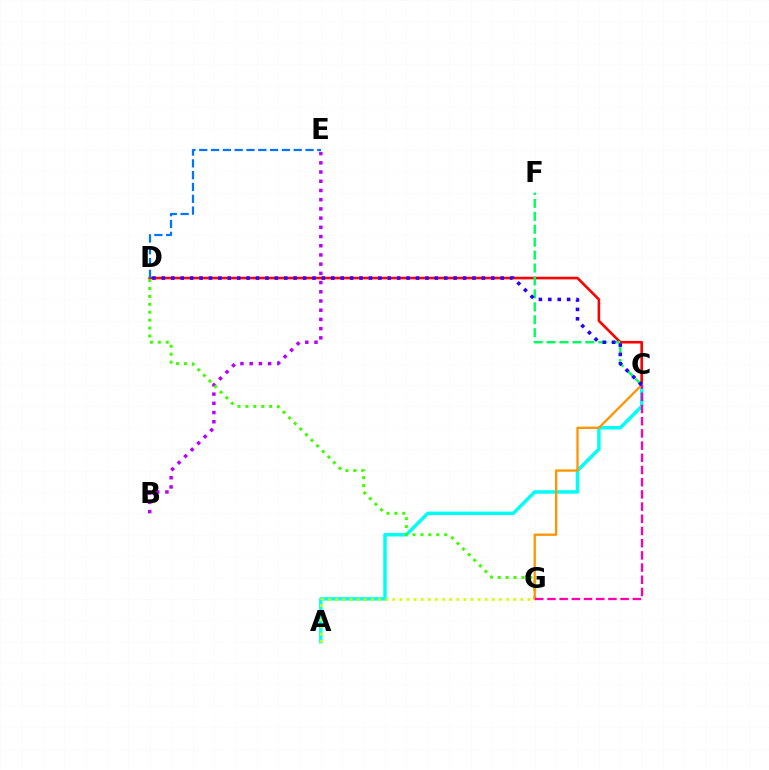{('B', 'E'): [{'color': '#b900ff', 'line_style': 'dotted', 'thickness': 2.5}], ('C', 'D'): [{'color': '#ff0000', 'line_style': 'solid', 'thickness': 1.88}, {'color': '#2500ff', 'line_style': 'dotted', 'thickness': 2.56}], ('A', 'C'): [{'color': '#00fff6', 'line_style': 'solid', 'thickness': 2.51}], ('D', 'G'): [{'color': '#3dff00', 'line_style': 'dotted', 'thickness': 2.15}], ('C', 'G'): [{'color': '#ff9400', 'line_style': 'solid', 'thickness': 1.65}, {'color': '#ff00ac', 'line_style': 'dashed', 'thickness': 1.66}], ('C', 'F'): [{'color': '#00ff5c', 'line_style': 'dashed', 'thickness': 1.76}], ('A', 'G'): [{'color': '#d1ff00', 'line_style': 'dotted', 'thickness': 1.93}], ('D', 'E'): [{'color': '#0074ff', 'line_style': 'dashed', 'thickness': 1.6}]}